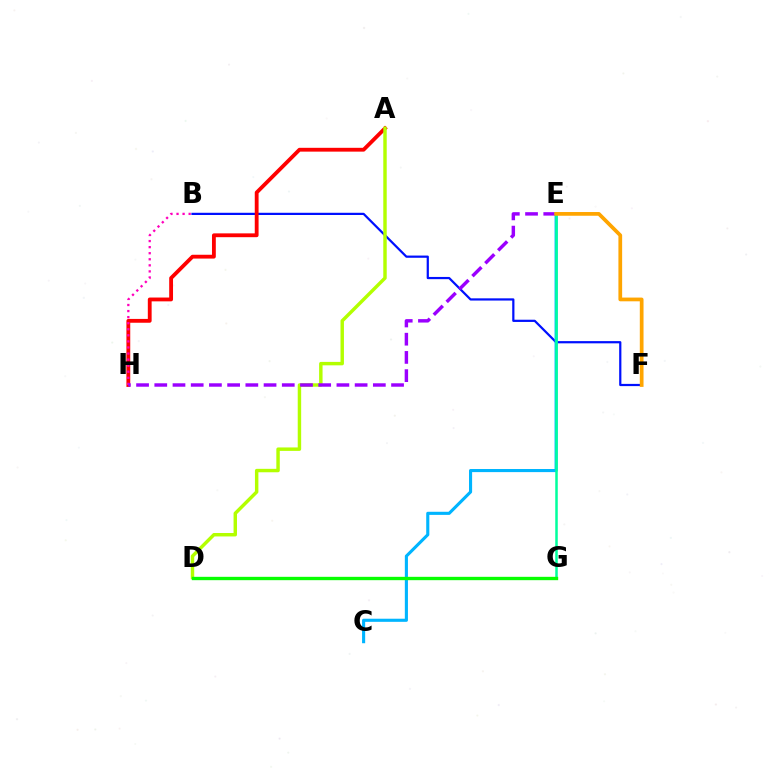{('B', 'F'): [{'color': '#0010ff', 'line_style': 'solid', 'thickness': 1.6}], ('A', 'H'): [{'color': '#ff0000', 'line_style': 'solid', 'thickness': 2.75}], ('B', 'H'): [{'color': '#ff00bd', 'line_style': 'dotted', 'thickness': 1.65}], ('A', 'D'): [{'color': '#b3ff00', 'line_style': 'solid', 'thickness': 2.48}], ('E', 'H'): [{'color': '#9b00ff', 'line_style': 'dashed', 'thickness': 2.47}], ('C', 'E'): [{'color': '#00b5ff', 'line_style': 'solid', 'thickness': 2.24}], ('E', 'G'): [{'color': '#00ff9d', 'line_style': 'solid', 'thickness': 1.81}], ('E', 'F'): [{'color': '#ffa500', 'line_style': 'solid', 'thickness': 2.69}], ('D', 'G'): [{'color': '#08ff00', 'line_style': 'solid', 'thickness': 2.42}]}